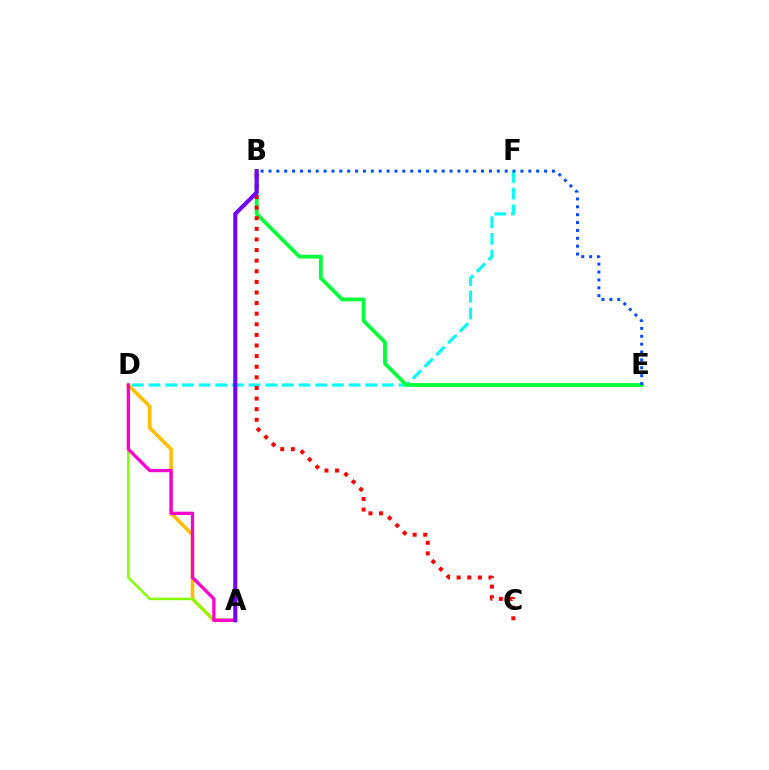{('A', 'D'): [{'color': '#ffbd00', 'line_style': 'solid', 'thickness': 2.58}, {'color': '#84ff00', 'line_style': 'solid', 'thickness': 1.82}, {'color': '#ff00cf', 'line_style': 'solid', 'thickness': 2.38}], ('D', 'F'): [{'color': '#00fff6', 'line_style': 'dashed', 'thickness': 2.26}], ('B', 'E'): [{'color': '#00ff39', 'line_style': 'solid', 'thickness': 2.71}, {'color': '#004bff', 'line_style': 'dotted', 'thickness': 2.14}], ('B', 'C'): [{'color': '#ff0000', 'line_style': 'dotted', 'thickness': 2.88}], ('A', 'B'): [{'color': '#7200ff', 'line_style': 'solid', 'thickness': 2.94}]}